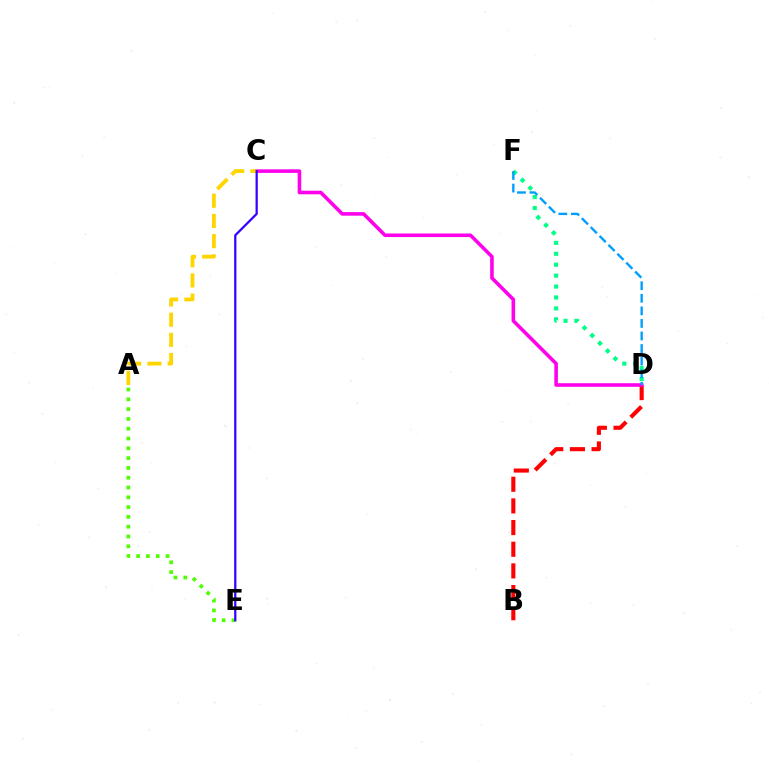{('A', 'E'): [{'color': '#4fff00', 'line_style': 'dotted', 'thickness': 2.66}], ('B', 'D'): [{'color': '#ff0000', 'line_style': 'dashed', 'thickness': 2.94}], ('C', 'D'): [{'color': '#ff00ed', 'line_style': 'solid', 'thickness': 2.57}], ('D', 'F'): [{'color': '#00ff86', 'line_style': 'dotted', 'thickness': 2.97}, {'color': '#009eff', 'line_style': 'dashed', 'thickness': 1.71}], ('A', 'C'): [{'color': '#ffd500', 'line_style': 'dashed', 'thickness': 2.75}], ('C', 'E'): [{'color': '#3700ff', 'line_style': 'solid', 'thickness': 1.62}]}